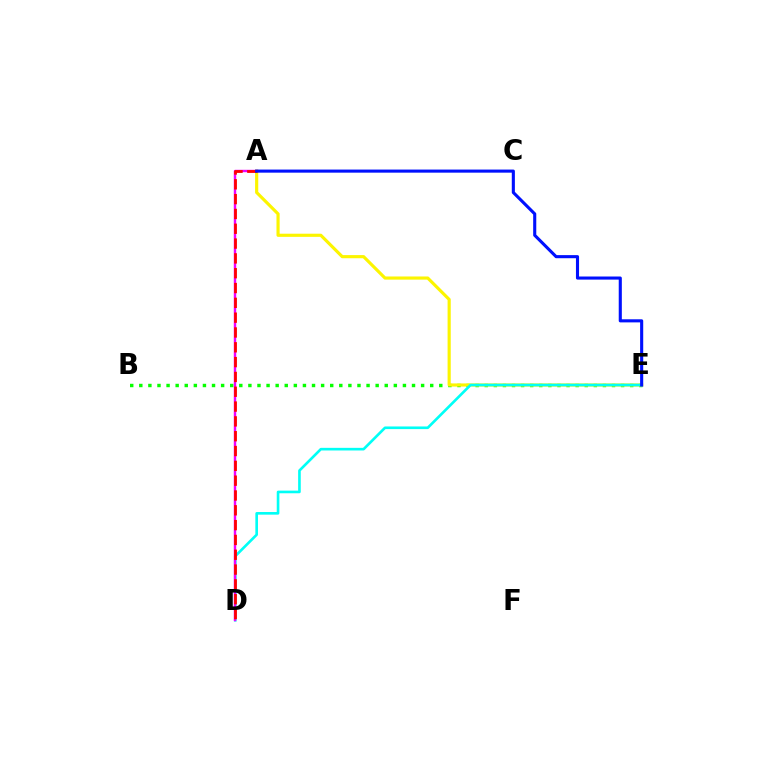{('B', 'E'): [{'color': '#08ff00', 'line_style': 'dotted', 'thickness': 2.47}], ('A', 'E'): [{'color': '#fcf500', 'line_style': 'solid', 'thickness': 2.27}, {'color': '#0010ff', 'line_style': 'solid', 'thickness': 2.23}], ('D', 'E'): [{'color': '#00fff6', 'line_style': 'solid', 'thickness': 1.9}], ('A', 'D'): [{'color': '#ee00ff', 'line_style': 'solid', 'thickness': 1.74}, {'color': '#ff0000', 'line_style': 'dashed', 'thickness': 2.01}]}